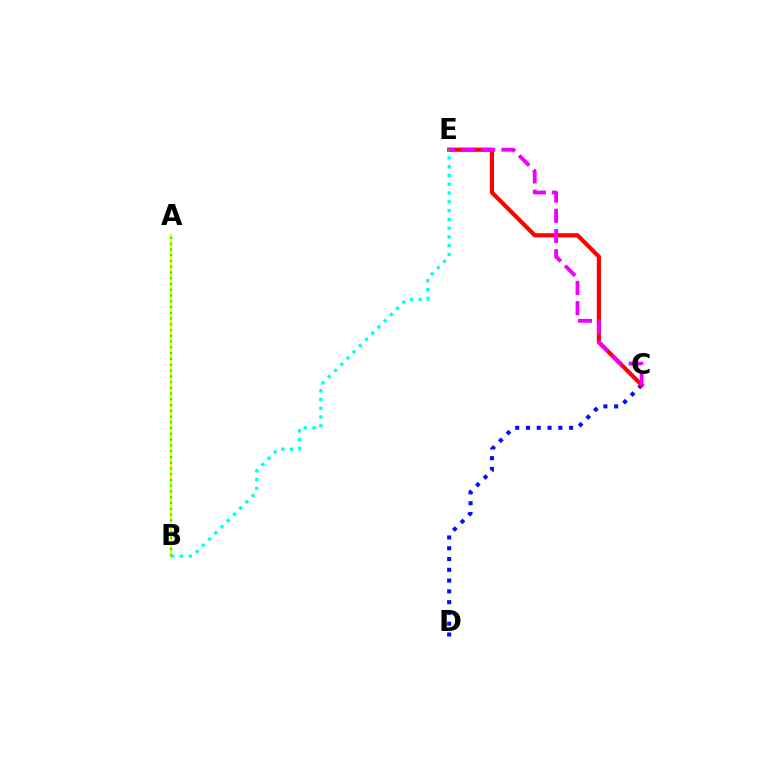{('A', 'B'): [{'color': '#fcf500', 'line_style': 'solid', 'thickness': 1.58}, {'color': '#08ff00', 'line_style': 'dotted', 'thickness': 1.57}], ('C', 'D'): [{'color': '#0010ff', 'line_style': 'dotted', 'thickness': 2.93}], ('C', 'E'): [{'color': '#ff0000', 'line_style': 'solid', 'thickness': 3.0}, {'color': '#ee00ff', 'line_style': 'dashed', 'thickness': 2.75}], ('B', 'E'): [{'color': '#00fff6', 'line_style': 'dotted', 'thickness': 2.39}]}